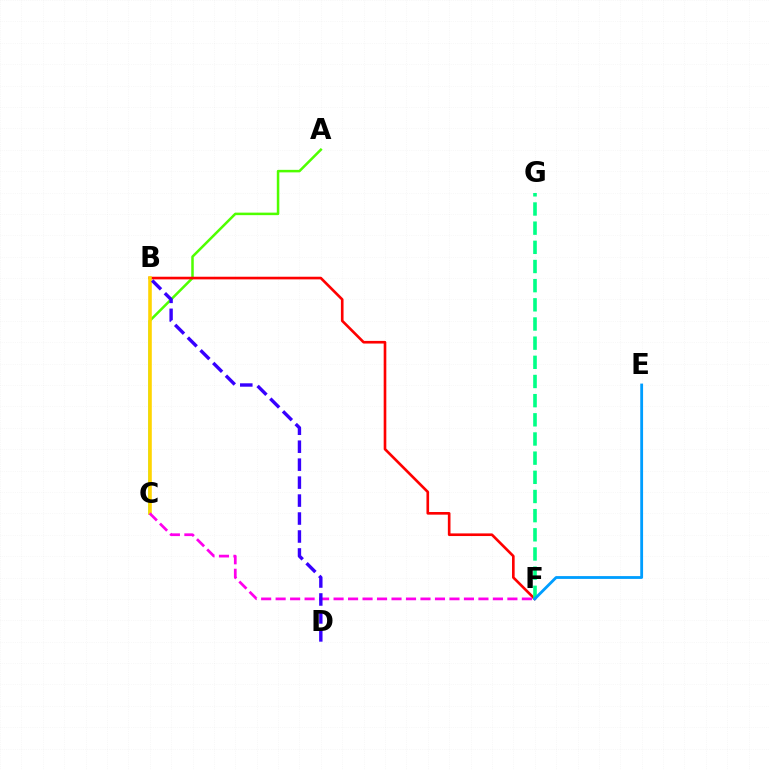{('A', 'C'): [{'color': '#4fff00', 'line_style': 'solid', 'thickness': 1.81}], ('B', 'F'): [{'color': '#ff0000', 'line_style': 'solid', 'thickness': 1.9}], ('B', 'C'): [{'color': '#ffd500', 'line_style': 'solid', 'thickness': 2.57}], ('C', 'F'): [{'color': '#ff00ed', 'line_style': 'dashed', 'thickness': 1.97}], ('F', 'G'): [{'color': '#00ff86', 'line_style': 'dashed', 'thickness': 2.6}], ('E', 'F'): [{'color': '#009eff', 'line_style': 'solid', 'thickness': 2.03}], ('B', 'D'): [{'color': '#3700ff', 'line_style': 'dashed', 'thickness': 2.44}]}